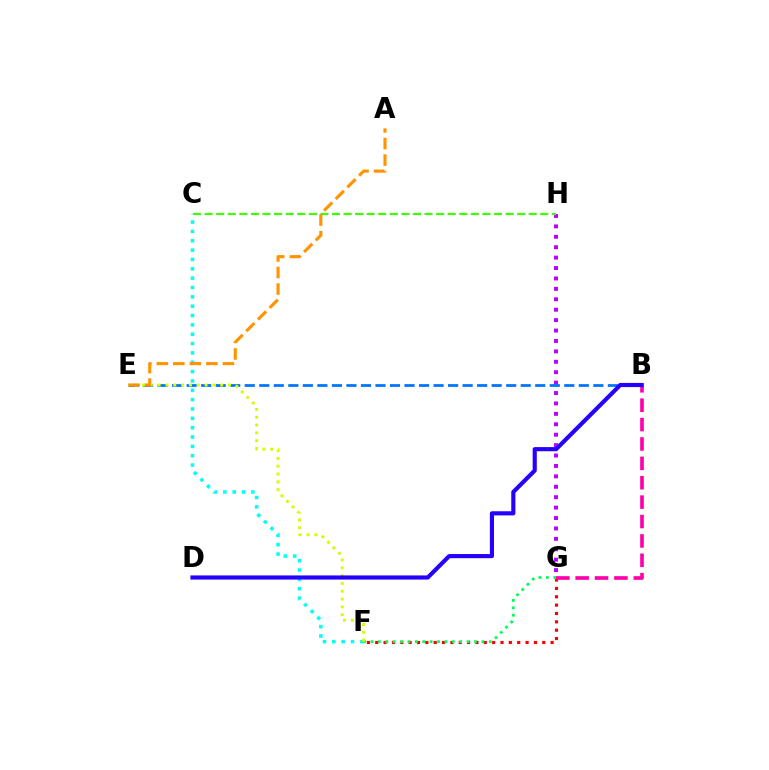{('F', 'G'): [{'color': '#ff0000', 'line_style': 'dotted', 'thickness': 2.27}, {'color': '#00ff5c', 'line_style': 'dotted', 'thickness': 2.01}], ('G', 'H'): [{'color': '#b900ff', 'line_style': 'dotted', 'thickness': 2.83}], ('B', 'E'): [{'color': '#0074ff', 'line_style': 'dashed', 'thickness': 1.97}], ('C', 'F'): [{'color': '#00fff6', 'line_style': 'dotted', 'thickness': 2.54}], ('B', 'G'): [{'color': '#ff00ac', 'line_style': 'dashed', 'thickness': 2.63}], ('E', 'F'): [{'color': '#d1ff00', 'line_style': 'dotted', 'thickness': 2.12}], ('C', 'H'): [{'color': '#3dff00', 'line_style': 'dashed', 'thickness': 1.57}], ('B', 'D'): [{'color': '#2500ff', 'line_style': 'solid', 'thickness': 2.98}], ('A', 'E'): [{'color': '#ff9400', 'line_style': 'dashed', 'thickness': 2.25}]}